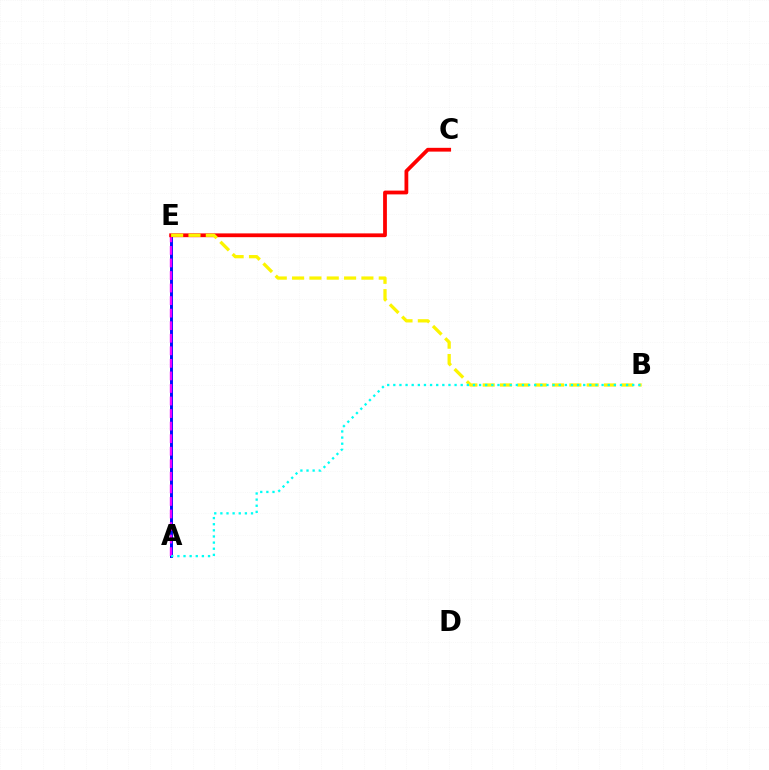{('A', 'E'): [{'color': '#08ff00', 'line_style': 'dotted', 'thickness': 1.98}, {'color': '#0010ff', 'line_style': 'solid', 'thickness': 2.12}, {'color': '#ee00ff', 'line_style': 'dashed', 'thickness': 1.7}], ('C', 'E'): [{'color': '#ff0000', 'line_style': 'solid', 'thickness': 2.73}], ('B', 'E'): [{'color': '#fcf500', 'line_style': 'dashed', 'thickness': 2.35}], ('A', 'B'): [{'color': '#00fff6', 'line_style': 'dotted', 'thickness': 1.66}]}